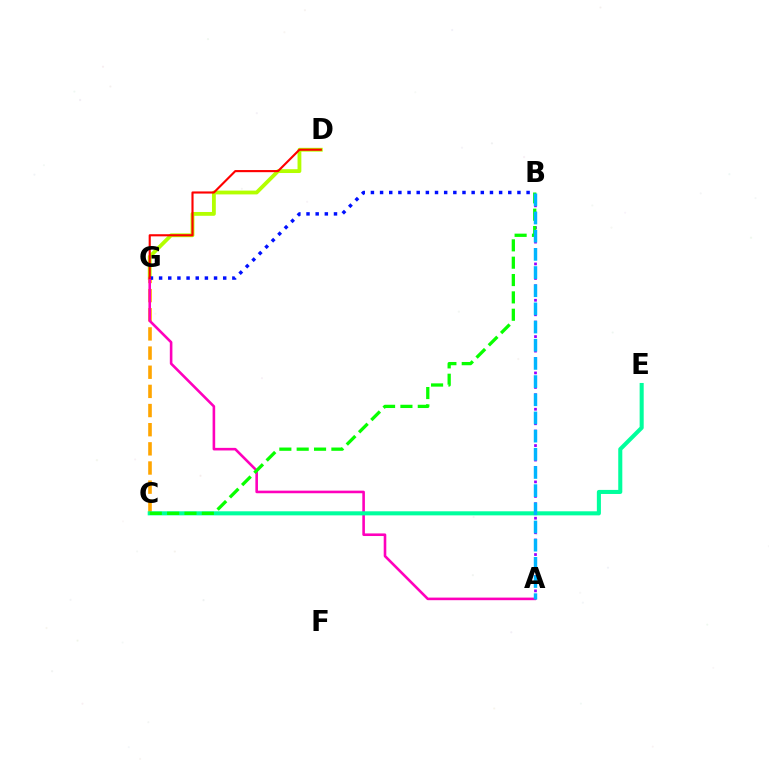{('D', 'G'): [{'color': '#b3ff00', 'line_style': 'solid', 'thickness': 2.75}, {'color': '#ff0000', 'line_style': 'solid', 'thickness': 1.53}], ('A', 'B'): [{'color': '#9b00ff', 'line_style': 'dotted', 'thickness': 1.97}, {'color': '#00b5ff', 'line_style': 'dashed', 'thickness': 2.47}], ('C', 'G'): [{'color': '#ffa500', 'line_style': 'dashed', 'thickness': 2.6}], ('B', 'G'): [{'color': '#0010ff', 'line_style': 'dotted', 'thickness': 2.49}], ('A', 'G'): [{'color': '#ff00bd', 'line_style': 'solid', 'thickness': 1.87}], ('C', 'E'): [{'color': '#00ff9d', 'line_style': 'solid', 'thickness': 2.93}], ('B', 'C'): [{'color': '#08ff00', 'line_style': 'dashed', 'thickness': 2.36}]}